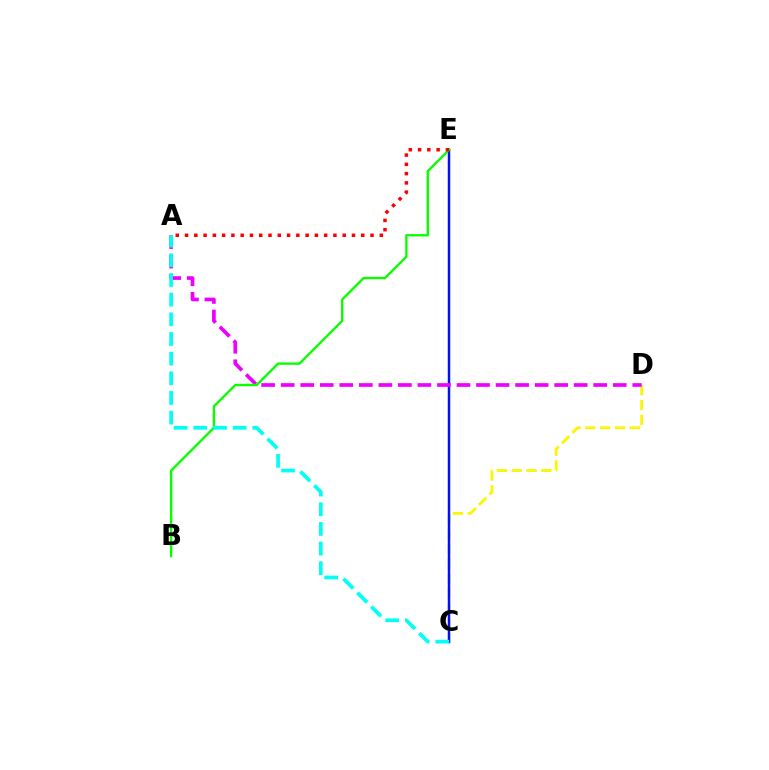{('C', 'D'): [{'color': '#fcf500', 'line_style': 'dashed', 'thickness': 2.01}], ('C', 'E'): [{'color': '#0010ff', 'line_style': 'solid', 'thickness': 1.79}], ('A', 'D'): [{'color': '#ee00ff', 'line_style': 'dashed', 'thickness': 2.65}], ('B', 'E'): [{'color': '#08ff00', 'line_style': 'solid', 'thickness': 1.71}], ('A', 'C'): [{'color': '#00fff6', 'line_style': 'dashed', 'thickness': 2.67}], ('A', 'E'): [{'color': '#ff0000', 'line_style': 'dotted', 'thickness': 2.52}]}